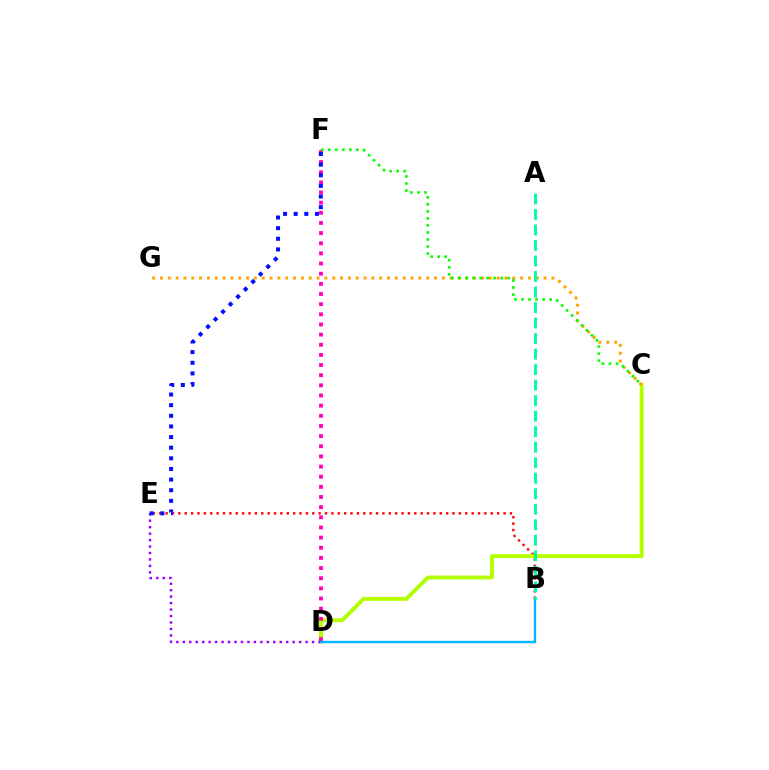{('B', 'E'): [{'color': '#ff0000', 'line_style': 'dotted', 'thickness': 1.73}], ('C', 'D'): [{'color': '#b3ff00', 'line_style': 'solid', 'thickness': 2.83}], ('C', 'G'): [{'color': '#ffa500', 'line_style': 'dotted', 'thickness': 2.13}], ('D', 'F'): [{'color': '#ff00bd', 'line_style': 'dotted', 'thickness': 2.76}], ('D', 'E'): [{'color': '#9b00ff', 'line_style': 'dotted', 'thickness': 1.76}], ('B', 'D'): [{'color': '#00b5ff', 'line_style': 'solid', 'thickness': 1.71}], ('E', 'F'): [{'color': '#0010ff', 'line_style': 'dotted', 'thickness': 2.89}], ('C', 'F'): [{'color': '#08ff00', 'line_style': 'dotted', 'thickness': 1.91}], ('A', 'B'): [{'color': '#00ff9d', 'line_style': 'dashed', 'thickness': 2.11}]}